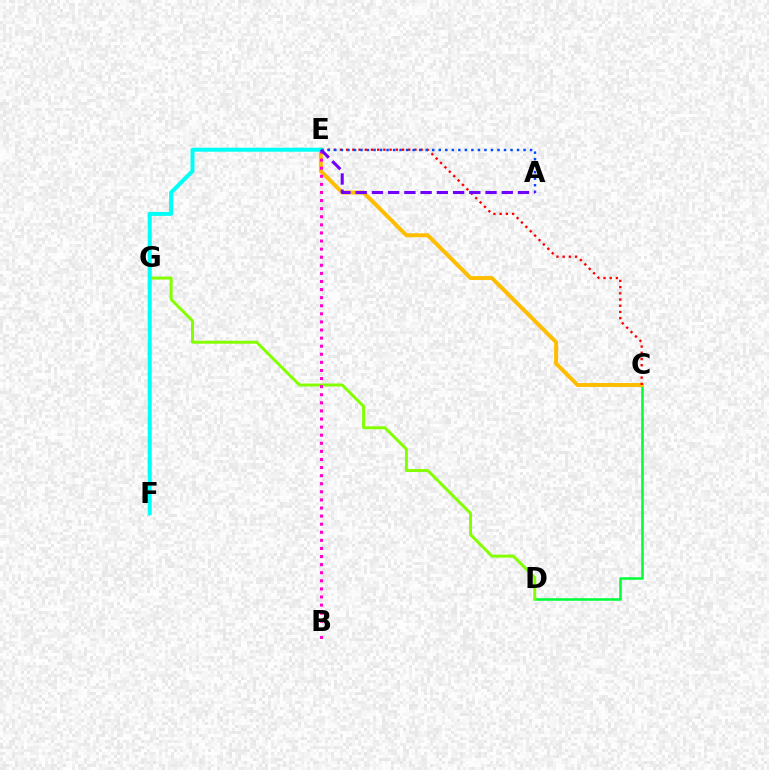{('C', 'D'): [{'color': '#00ff39', 'line_style': 'solid', 'thickness': 1.84}], ('D', 'G'): [{'color': '#84ff00', 'line_style': 'solid', 'thickness': 2.14}], ('C', 'E'): [{'color': '#ffbd00', 'line_style': 'solid', 'thickness': 2.84}, {'color': '#ff0000', 'line_style': 'dotted', 'thickness': 1.69}], ('A', 'E'): [{'color': '#004bff', 'line_style': 'dotted', 'thickness': 1.77}, {'color': '#7200ff', 'line_style': 'dashed', 'thickness': 2.21}], ('B', 'E'): [{'color': '#ff00cf', 'line_style': 'dotted', 'thickness': 2.2}], ('E', 'F'): [{'color': '#00fff6', 'line_style': 'solid', 'thickness': 2.86}]}